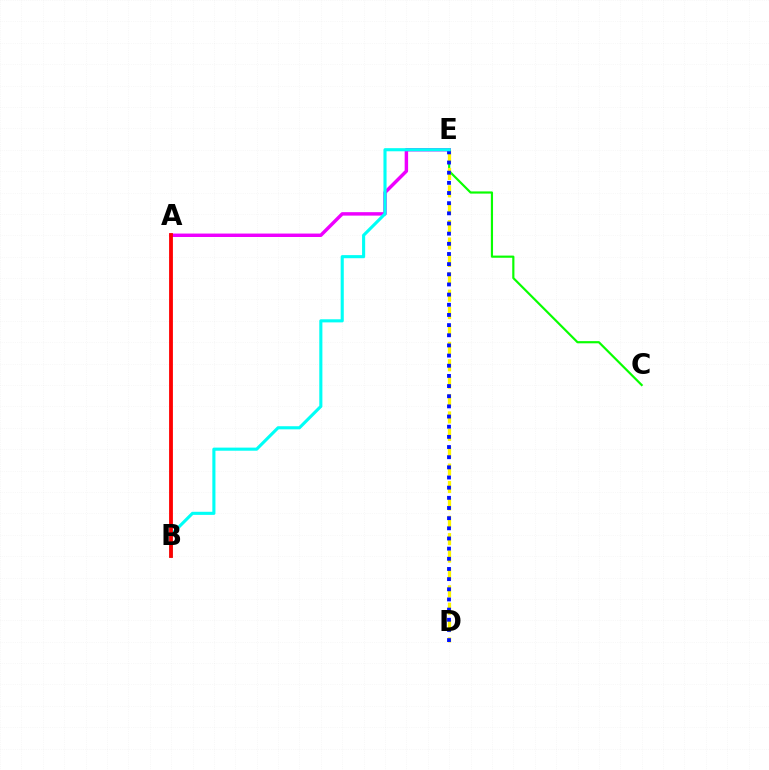{('A', 'E'): [{'color': '#ee00ff', 'line_style': 'solid', 'thickness': 2.48}], ('C', 'E'): [{'color': '#08ff00', 'line_style': 'solid', 'thickness': 1.57}], ('D', 'E'): [{'color': '#fcf500', 'line_style': 'dashed', 'thickness': 2.36}, {'color': '#0010ff', 'line_style': 'dotted', 'thickness': 2.76}], ('B', 'E'): [{'color': '#00fff6', 'line_style': 'solid', 'thickness': 2.24}], ('A', 'B'): [{'color': '#ff0000', 'line_style': 'solid', 'thickness': 2.74}]}